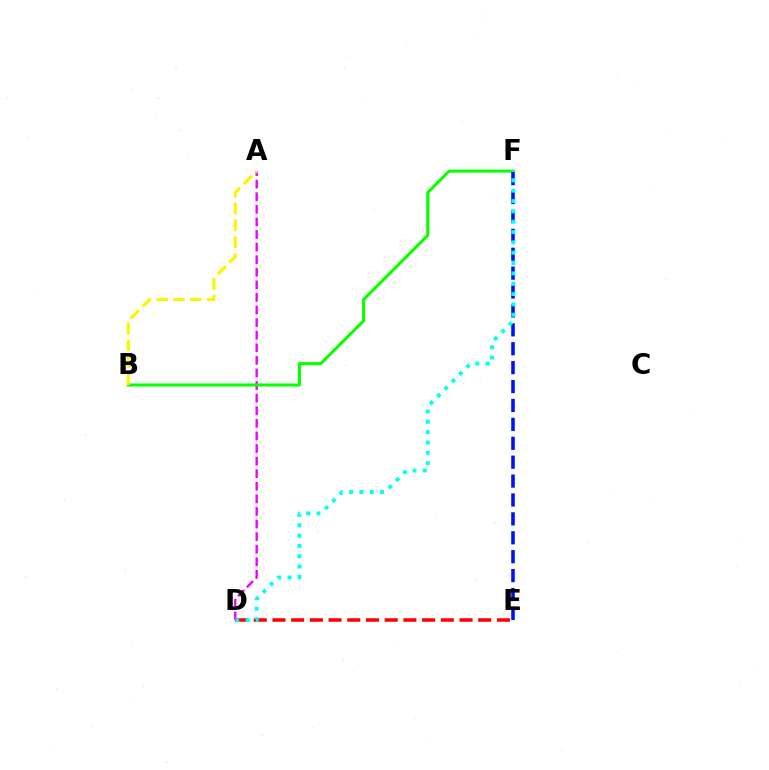{('D', 'E'): [{'color': '#ff0000', 'line_style': 'dashed', 'thickness': 2.54}], ('A', 'D'): [{'color': '#ee00ff', 'line_style': 'dashed', 'thickness': 1.71}], ('B', 'F'): [{'color': '#08ff00', 'line_style': 'solid', 'thickness': 2.2}], ('E', 'F'): [{'color': '#0010ff', 'line_style': 'dashed', 'thickness': 2.57}], ('D', 'F'): [{'color': '#00fff6', 'line_style': 'dotted', 'thickness': 2.81}], ('A', 'B'): [{'color': '#fcf500', 'line_style': 'dashed', 'thickness': 2.29}]}